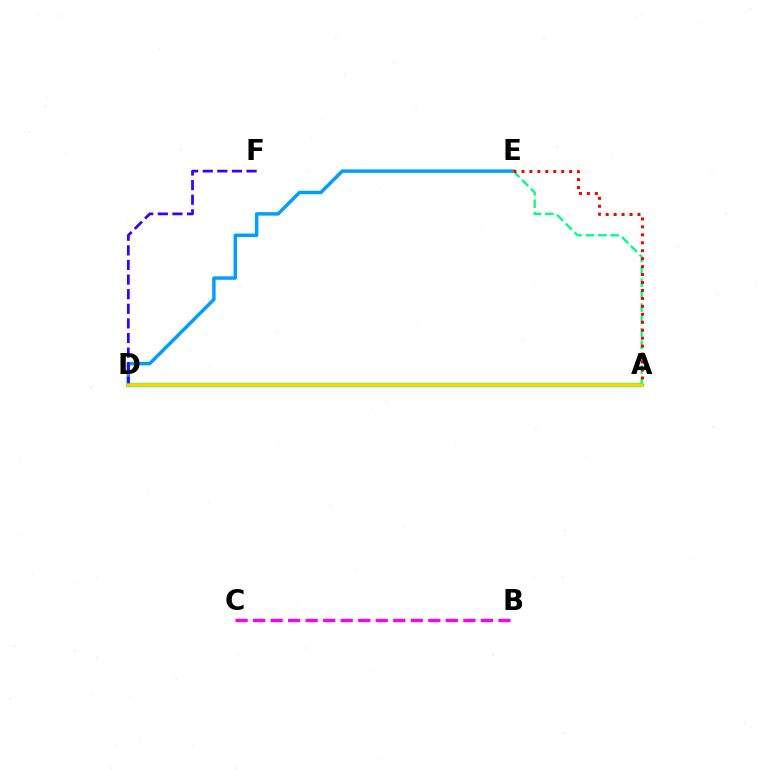{('D', 'E'): [{'color': '#009eff', 'line_style': 'solid', 'thickness': 2.49}], ('B', 'C'): [{'color': '#ff00ed', 'line_style': 'dashed', 'thickness': 2.38}], ('A', 'E'): [{'color': '#00ff86', 'line_style': 'dashed', 'thickness': 1.68}, {'color': '#ff0000', 'line_style': 'dotted', 'thickness': 2.16}], ('D', 'F'): [{'color': '#3700ff', 'line_style': 'dashed', 'thickness': 1.98}], ('A', 'D'): [{'color': '#4fff00', 'line_style': 'solid', 'thickness': 2.61}, {'color': '#ffd500', 'line_style': 'solid', 'thickness': 1.58}]}